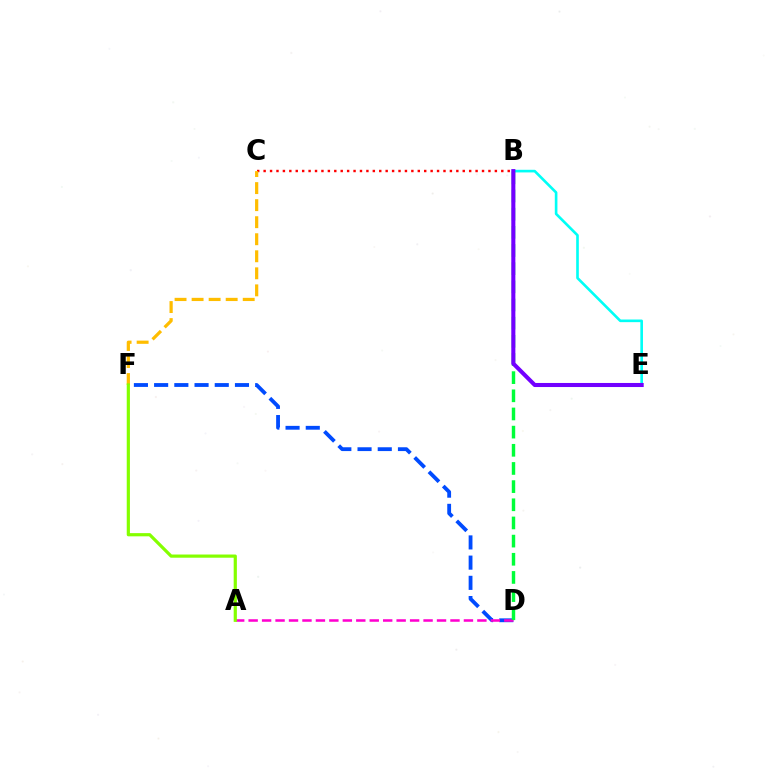{('D', 'F'): [{'color': '#004bff', 'line_style': 'dashed', 'thickness': 2.75}], ('B', 'C'): [{'color': '#ff0000', 'line_style': 'dotted', 'thickness': 1.75}], ('B', 'E'): [{'color': '#00fff6', 'line_style': 'solid', 'thickness': 1.9}, {'color': '#7200ff', 'line_style': 'solid', 'thickness': 2.92}], ('A', 'D'): [{'color': '#ff00cf', 'line_style': 'dashed', 'thickness': 1.83}], ('B', 'D'): [{'color': '#00ff39', 'line_style': 'dashed', 'thickness': 2.47}], ('C', 'F'): [{'color': '#ffbd00', 'line_style': 'dashed', 'thickness': 2.32}], ('A', 'F'): [{'color': '#84ff00', 'line_style': 'solid', 'thickness': 2.3}]}